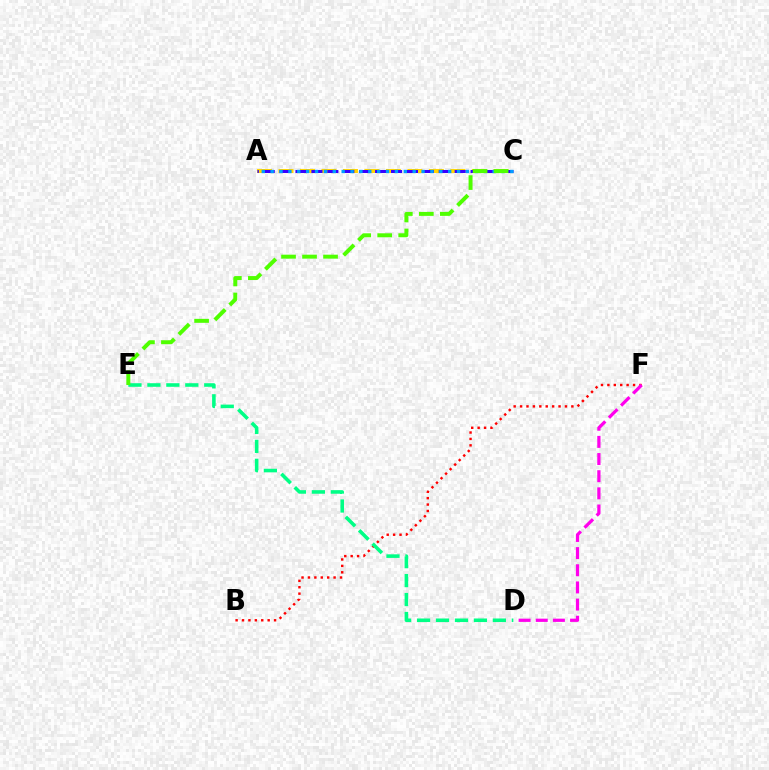{('B', 'F'): [{'color': '#ff0000', 'line_style': 'dotted', 'thickness': 1.74}], ('D', 'F'): [{'color': '#ff00ed', 'line_style': 'dashed', 'thickness': 2.33}], ('A', 'C'): [{'color': '#ffd500', 'line_style': 'dashed', 'thickness': 2.92}, {'color': '#3700ff', 'line_style': 'dashed', 'thickness': 2.16}, {'color': '#009eff', 'line_style': 'dotted', 'thickness': 2.41}], ('D', 'E'): [{'color': '#00ff86', 'line_style': 'dashed', 'thickness': 2.57}], ('C', 'E'): [{'color': '#4fff00', 'line_style': 'dashed', 'thickness': 2.85}]}